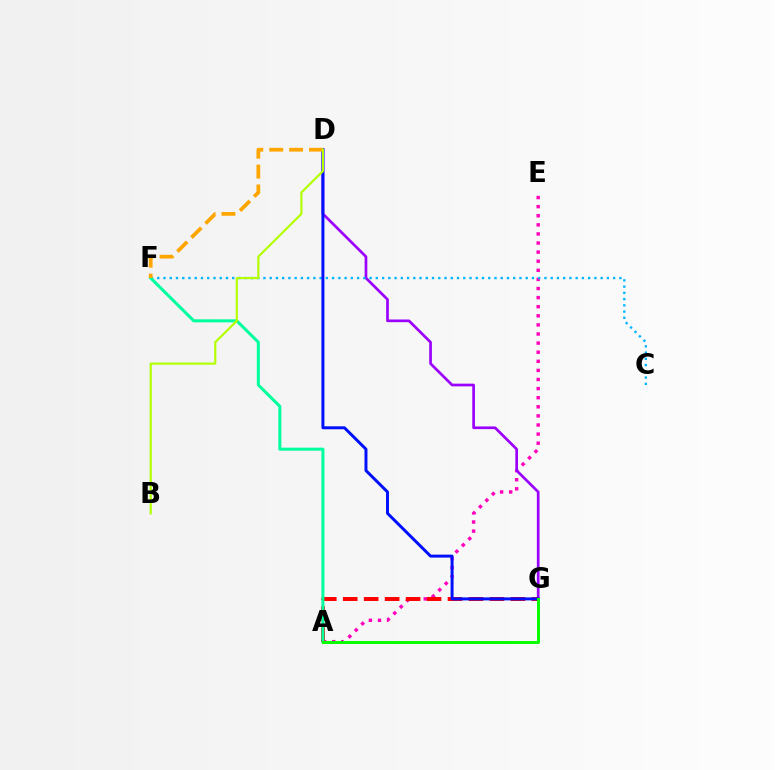{('A', 'E'): [{'color': '#ff00bd', 'line_style': 'dotted', 'thickness': 2.47}], ('D', 'G'): [{'color': '#9b00ff', 'line_style': 'solid', 'thickness': 1.94}, {'color': '#0010ff', 'line_style': 'solid', 'thickness': 2.14}], ('C', 'F'): [{'color': '#00b5ff', 'line_style': 'dotted', 'thickness': 1.7}], ('A', 'G'): [{'color': '#ff0000', 'line_style': 'dashed', 'thickness': 2.85}, {'color': '#08ff00', 'line_style': 'solid', 'thickness': 2.13}], ('A', 'F'): [{'color': '#00ff9d', 'line_style': 'solid', 'thickness': 2.17}], ('D', 'F'): [{'color': '#ffa500', 'line_style': 'dashed', 'thickness': 2.7}], ('B', 'D'): [{'color': '#b3ff00', 'line_style': 'solid', 'thickness': 1.57}]}